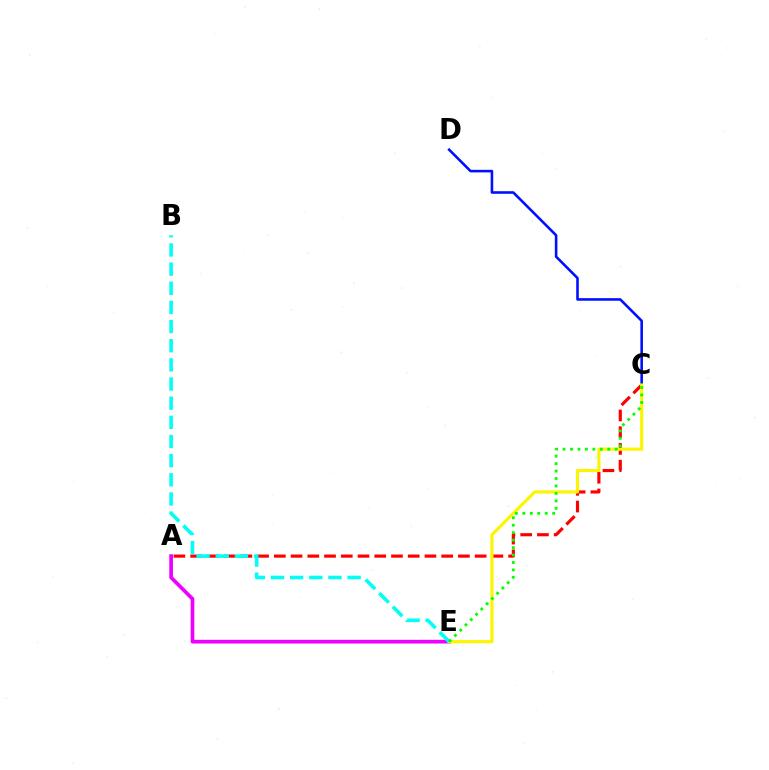{('C', 'D'): [{'color': '#0010ff', 'line_style': 'solid', 'thickness': 1.87}], ('A', 'E'): [{'color': '#ee00ff', 'line_style': 'solid', 'thickness': 2.66}], ('A', 'C'): [{'color': '#ff0000', 'line_style': 'dashed', 'thickness': 2.27}], ('C', 'E'): [{'color': '#fcf500', 'line_style': 'solid', 'thickness': 2.26}, {'color': '#08ff00', 'line_style': 'dotted', 'thickness': 2.03}], ('B', 'E'): [{'color': '#00fff6', 'line_style': 'dashed', 'thickness': 2.6}]}